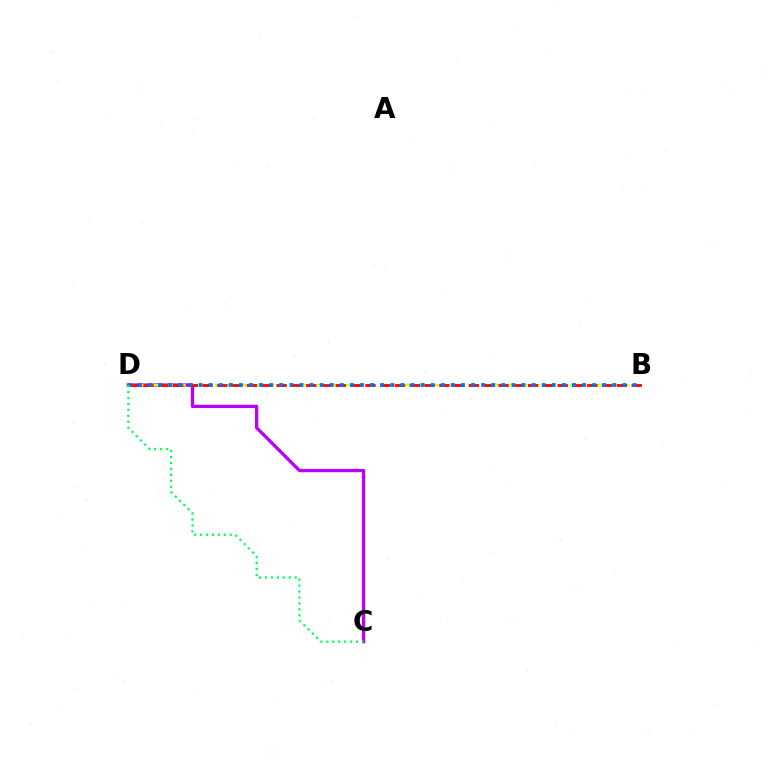{('C', 'D'): [{'color': '#b900ff', 'line_style': 'solid', 'thickness': 2.38}, {'color': '#00ff5c', 'line_style': 'dotted', 'thickness': 1.62}], ('B', 'D'): [{'color': '#d1ff00', 'line_style': 'dashed', 'thickness': 1.72}, {'color': '#ff0000', 'line_style': 'dashed', 'thickness': 2.01}, {'color': '#0074ff', 'line_style': 'dotted', 'thickness': 2.74}]}